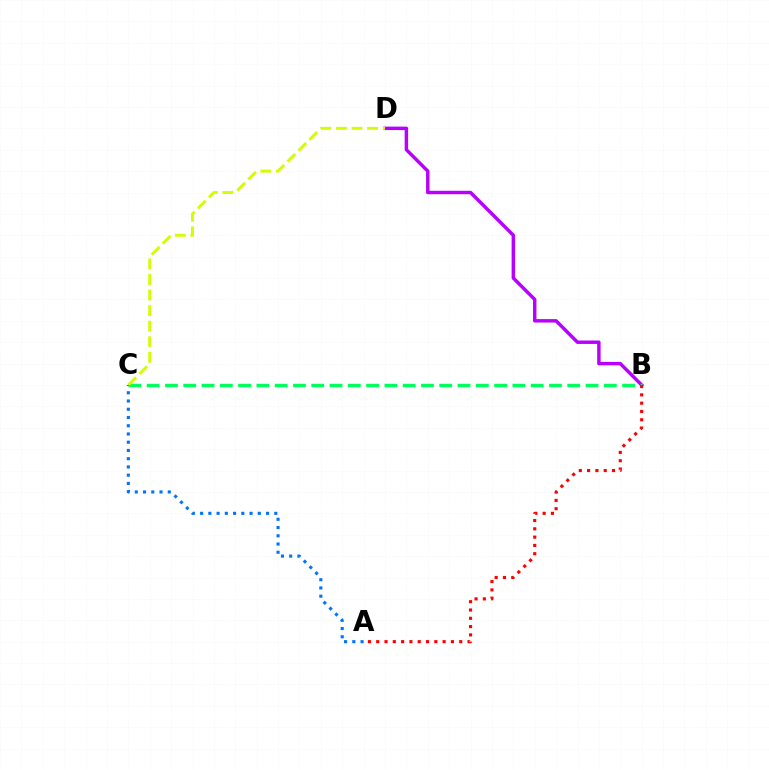{('B', 'D'): [{'color': '#b900ff', 'line_style': 'solid', 'thickness': 2.48}], ('B', 'C'): [{'color': '#00ff5c', 'line_style': 'dashed', 'thickness': 2.48}], ('A', 'B'): [{'color': '#ff0000', 'line_style': 'dotted', 'thickness': 2.26}], ('A', 'C'): [{'color': '#0074ff', 'line_style': 'dotted', 'thickness': 2.24}], ('C', 'D'): [{'color': '#d1ff00', 'line_style': 'dashed', 'thickness': 2.11}]}